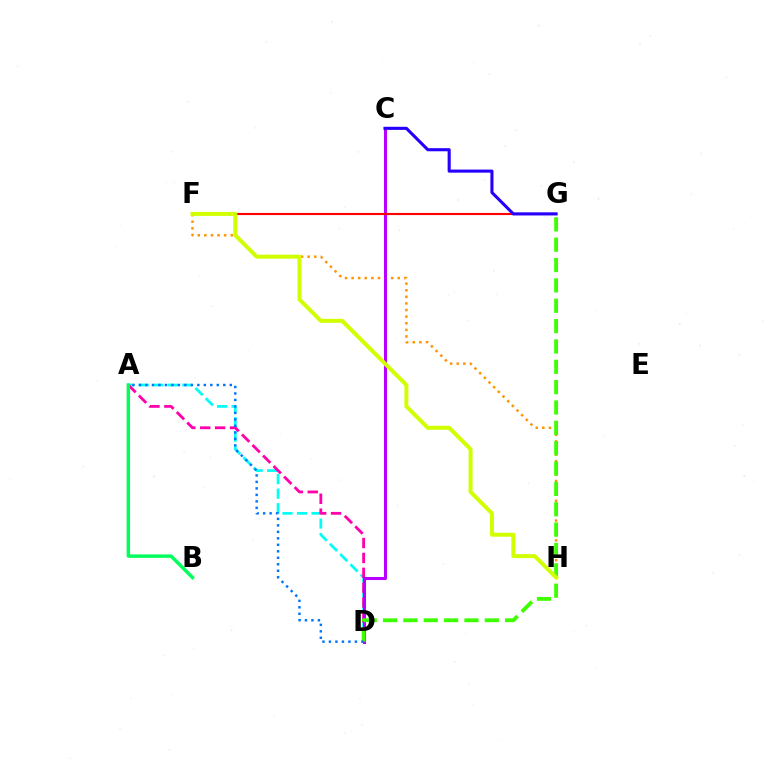{('A', 'D'): [{'color': '#00fff6', 'line_style': 'dashed', 'thickness': 1.97}, {'color': '#ff00ac', 'line_style': 'dashed', 'thickness': 2.02}, {'color': '#0074ff', 'line_style': 'dotted', 'thickness': 1.76}], ('F', 'H'): [{'color': '#ff9400', 'line_style': 'dotted', 'thickness': 1.79}, {'color': '#d1ff00', 'line_style': 'solid', 'thickness': 2.87}], ('A', 'B'): [{'color': '#00ff5c', 'line_style': 'solid', 'thickness': 2.47}], ('C', 'D'): [{'color': '#b900ff', 'line_style': 'solid', 'thickness': 2.19}], ('F', 'G'): [{'color': '#ff0000', 'line_style': 'solid', 'thickness': 1.53}], ('D', 'G'): [{'color': '#3dff00', 'line_style': 'dashed', 'thickness': 2.76}], ('C', 'G'): [{'color': '#2500ff', 'line_style': 'solid', 'thickness': 2.22}]}